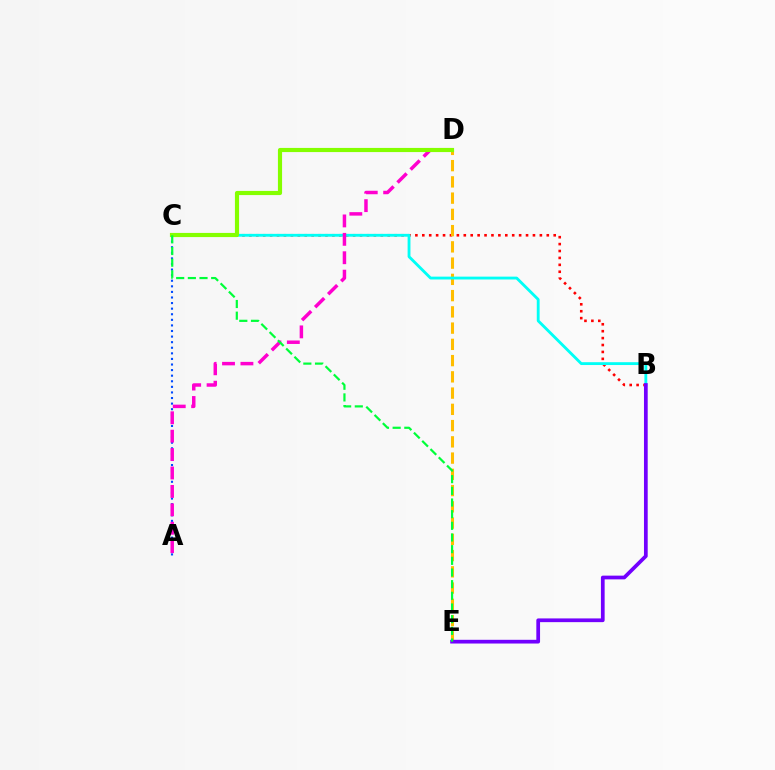{('B', 'C'): [{'color': '#ff0000', 'line_style': 'dotted', 'thickness': 1.88}, {'color': '#00fff6', 'line_style': 'solid', 'thickness': 2.04}], ('D', 'E'): [{'color': '#ffbd00', 'line_style': 'dashed', 'thickness': 2.21}], ('A', 'C'): [{'color': '#004bff', 'line_style': 'dotted', 'thickness': 1.52}], ('B', 'E'): [{'color': '#7200ff', 'line_style': 'solid', 'thickness': 2.68}], ('A', 'D'): [{'color': '#ff00cf', 'line_style': 'dashed', 'thickness': 2.5}], ('C', 'D'): [{'color': '#84ff00', 'line_style': 'solid', 'thickness': 2.99}], ('C', 'E'): [{'color': '#00ff39', 'line_style': 'dashed', 'thickness': 1.58}]}